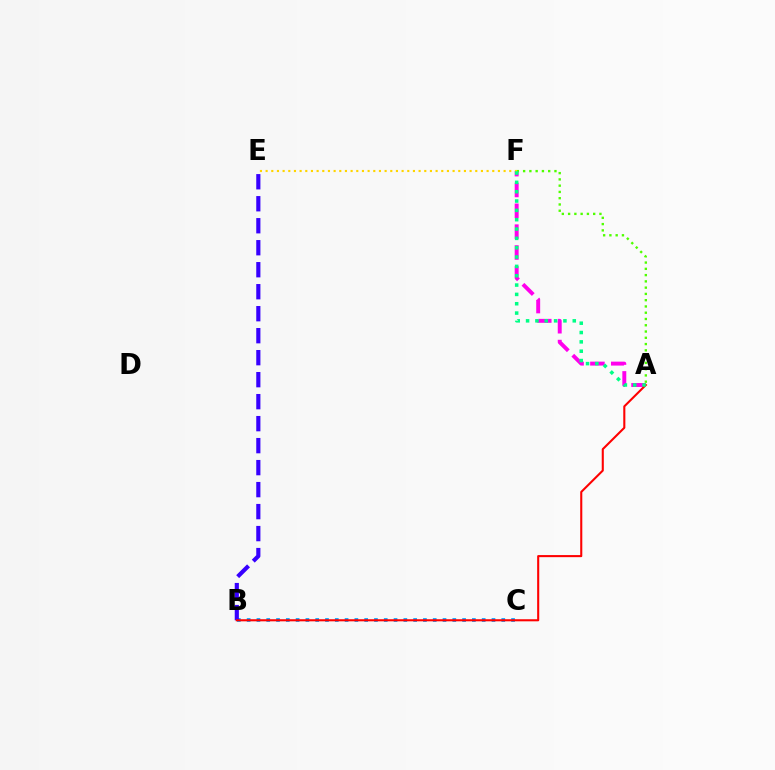{('A', 'F'): [{'color': '#ff00ed', 'line_style': 'dashed', 'thickness': 2.83}, {'color': '#4fff00', 'line_style': 'dotted', 'thickness': 1.7}, {'color': '#00ff86', 'line_style': 'dotted', 'thickness': 2.54}], ('B', 'C'): [{'color': '#009eff', 'line_style': 'dotted', 'thickness': 2.66}], ('E', 'F'): [{'color': '#ffd500', 'line_style': 'dotted', 'thickness': 1.54}], ('B', 'E'): [{'color': '#3700ff', 'line_style': 'dashed', 'thickness': 2.99}], ('A', 'B'): [{'color': '#ff0000', 'line_style': 'solid', 'thickness': 1.5}]}